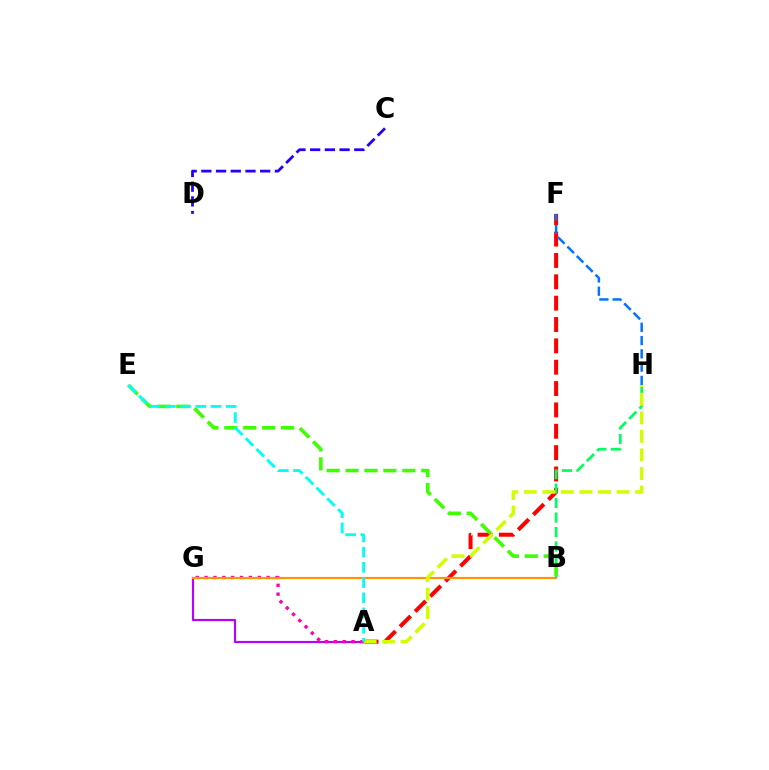{('A', 'F'): [{'color': '#ff0000', 'line_style': 'dashed', 'thickness': 2.9}], ('A', 'G'): [{'color': '#b900ff', 'line_style': 'solid', 'thickness': 1.56}, {'color': '#ff00ac', 'line_style': 'dotted', 'thickness': 2.41}], ('B', 'H'): [{'color': '#00ff5c', 'line_style': 'dashed', 'thickness': 1.96}], ('B', 'E'): [{'color': '#3dff00', 'line_style': 'dashed', 'thickness': 2.57}], ('B', 'G'): [{'color': '#ff9400', 'line_style': 'solid', 'thickness': 1.56}], ('F', 'H'): [{'color': '#0074ff', 'line_style': 'dashed', 'thickness': 1.8}], ('C', 'D'): [{'color': '#2500ff', 'line_style': 'dashed', 'thickness': 2.0}], ('A', 'H'): [{'color': '#d1ff00', 'line_style': 'dashed', 'thickness': 2.52}], ('A', 'E'): [{'color': '#00fff6', 'line_style': 'dashed', 'thickness': 2.07}]}